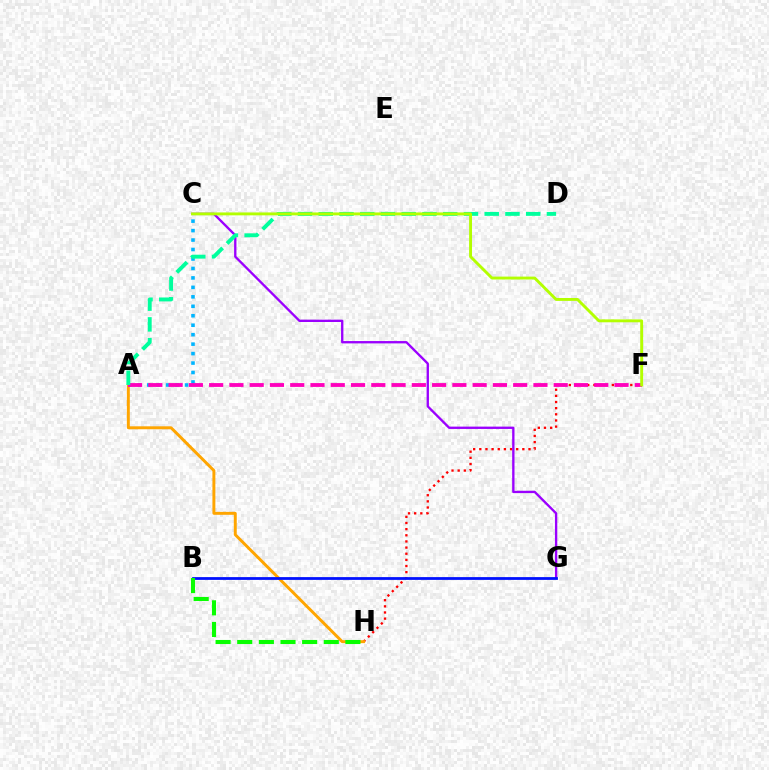{('F', 'H'): [{'color': '#ff0000', 'line_style': 'dotted', 'thickness': 1.67}], ('A', 'H'): [{'color': '#ffa500', 'line_style': 'solid', 'thickness': 2.12}], ('A', 'C'): [{'color': '#00b5ff', 'line_style': 'dotted', 'thickness': 2.57}], ('C', 'G'): [{'color': '#9b00ff', 'line_style': 'solid', 'thickness': 1.68}], ('A', 'F'): [{'color': '#ff00bd', 'line_style': 'dashed', 'thickness': 2.75}], ('B', 'G'): [{'color': '#0010ff', 'line_style': 'solid', 'thickness': 2.0}], ('B', 'H'): [{'color': '#08ff00', 'line_style': 'dashed', 'thickness': 2.94}], ('A', 'D'): [{'color': '#00ff9d', 'line_style': 'dashed', 'thickness': 2.82}], ('C', 'F'): [{'color': '#b3ff00', 'line_style': 'solid', 'thickness': 2.09}]}